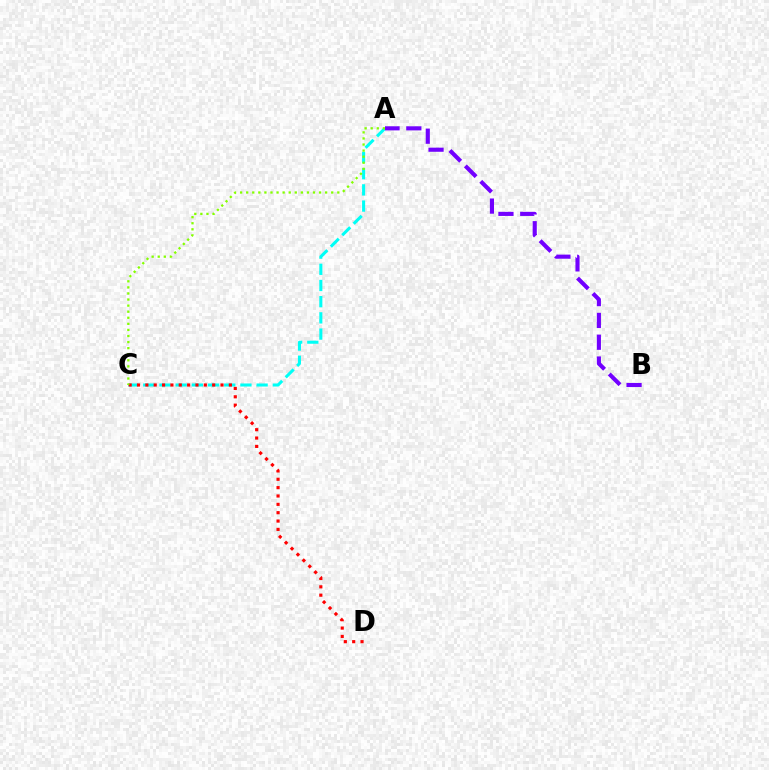{('A', 'C'): [{'color': '#00fff6', 'line_style': 'dashed', 'thickness': 2.2}, {'color': '#84ff00', 'line_style': 'dotted', 'thickness': 1.65}], ('C', 'D'): [{'color': '#ff0000', 'line_style': 'dotted', 'thickness': 2.27}], ('A', 'B'): [{'color': '#7200ff', 'line_style': 'dashed', 'thickness': 2.96}]}